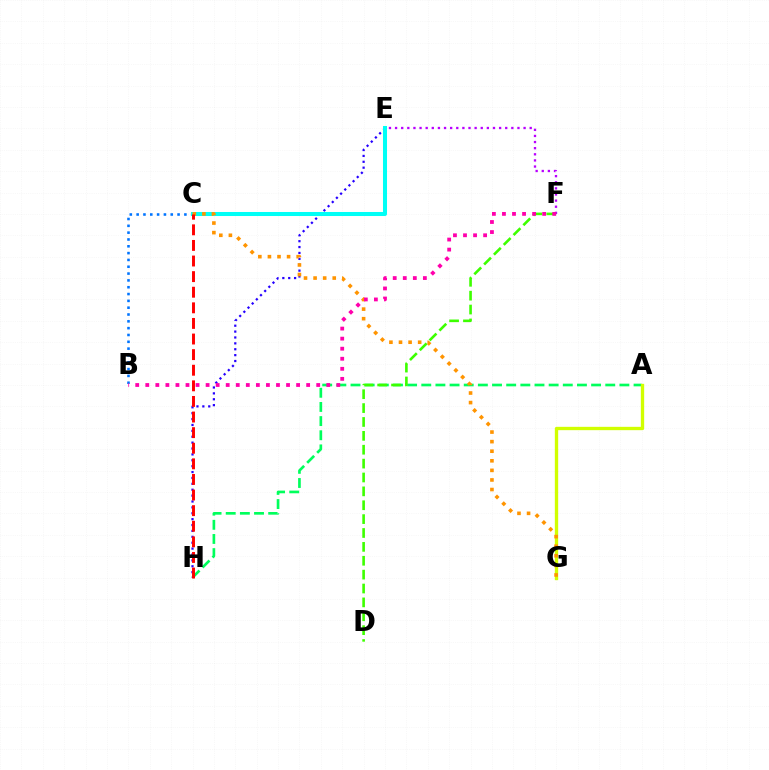{('E', 'H'): [{'color': '#2500ff', 'line_style': 'dotted', 'thickness': 1.6}], ('E', 'F'): [{'color': '#b900ff', 'line_style': 'dotted', 'thickness': 1.66}], ('A', 'H'): [{'color': '#00ff5c', 'line_style': 'dashed', 'thickness': 1.92}], ('D', 'F'): [{'color': '#3dff00', 'line_style': 'dashed', 'thickness': 1.89}], ('B', 'C'): [{'color': '#0074ff', 'line_style': 'dotted', 'thickness': 1.85}], ('A', 'G'): [{'color': '#d1ff00', 'line_style': 'solid', 'thickness': 2.4}], ('C', 'E'): [{'color': '#00fff6', 'line_style': 'solid', 'thickness': 2.9}], ('C', 'G'): [{'color': '#ff9400', 'line_style': 'dotted', 'thickness': 2.6}], ('C', 'H'): [{'color': '#ff0000', 'line_style': 'dashed', 'thickness': 2.12}], ('B', 'F'): [{'color': '#ff00ac', 'line_style': 'dotted', 'thickness': 2.73}]}